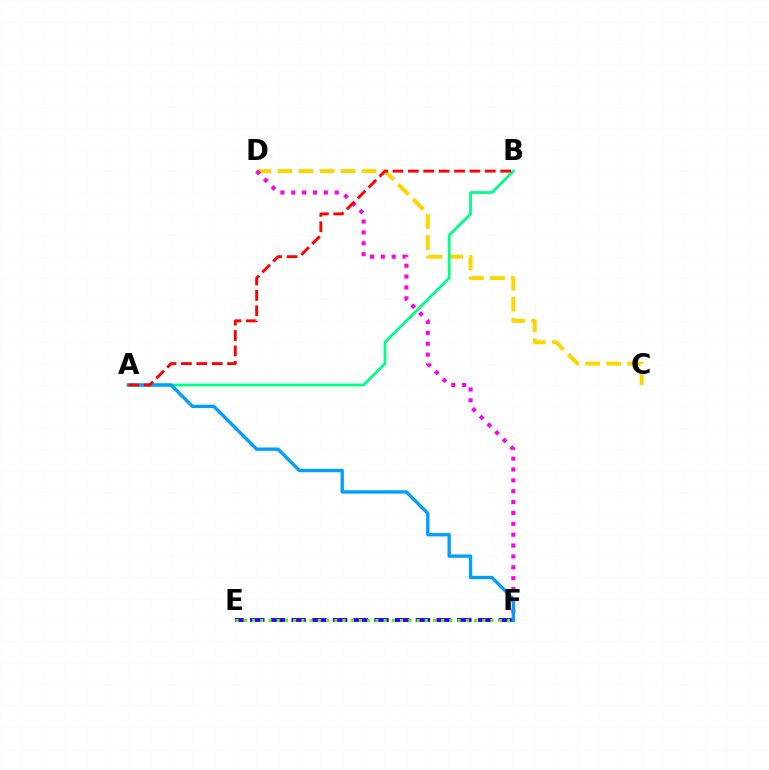{('C', 'D'): [{'color': '#ffd500', 'line_style': 'dashed', 'thickness': 2.86}], ('A', 'B'): [{'color': '#00ff86', 'line_style': 'solid', 'thickness': 2.02}, {'color': '#ff0000', 'line_style': 'dashed', 'thickness': 2.09}], ('E', 'F'): [{'color': '#3700ff', 'line_style': 'dashed', 'thickness': 2.81}, {'color': '#4fff00', 'line_style': 'dotted', 'thickness': 2.23}], ('D', 'F'): [{'color': '#ff00ed', 'line_style': 'dotted', 'thickness': 2.95}], ('A', 'F'): [{'color': '#009eff', 'line_style': 'solid', 'thickness': 2.4}]}